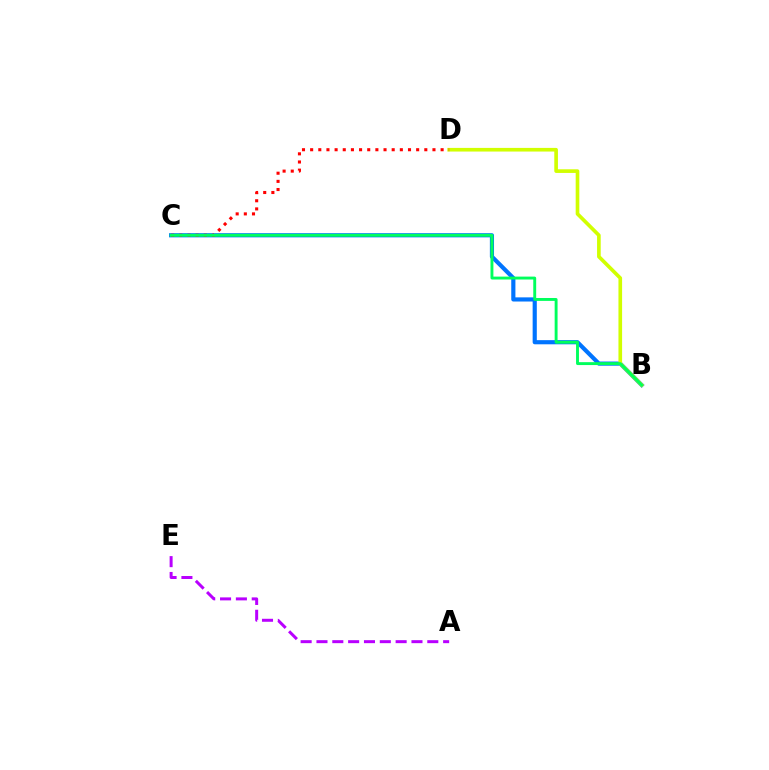{('B', 'C'): [{'color': '#0074ff', 'line_style': 'solid', 'thickness': 2.99}, {'color': '#00ff5c', 'line_style': 'solid', 'thickness': 2.09}], ('B', 'D'): [{'color': '#d1ff00', 'line_style': 'solid', 'thickness': 2.63}], ('C', 'D'): [{'color': '#ff0000', 'line_style': 'dotted', 'thickness': 2.22}], ('A', 'E'): [{'color': '#b900ff', 'line_style': 'dashed', 'thickness': 2.15}]}